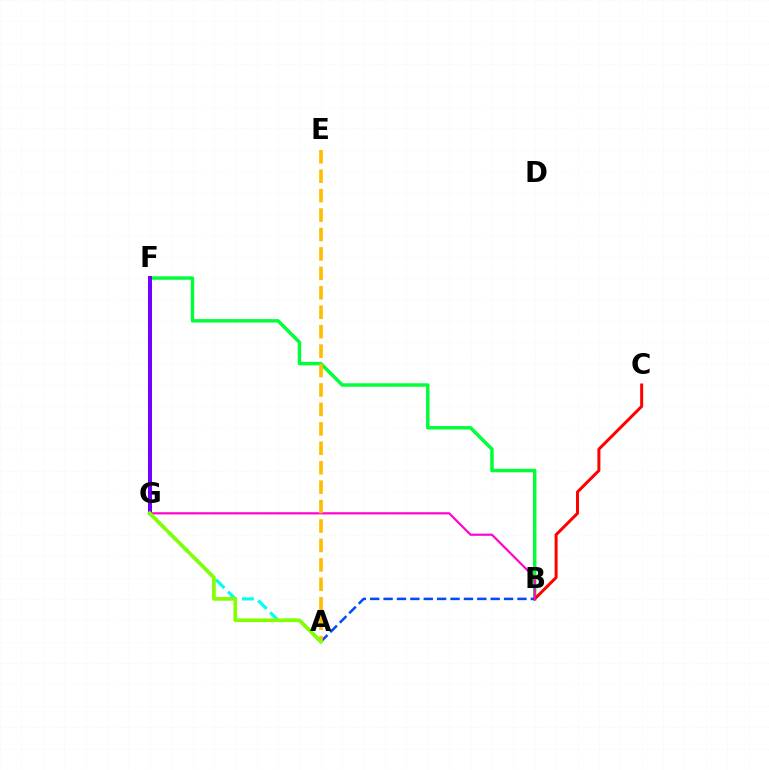{('B', 'F'): [{'color': '#00ff39', 'line_style': 'solid', 'thickness': 2.49}], ('A', 'G'): [{'color': '#00fff6', 'line_style': 'dashed', 'thickness': 2.3}, {'color': '#84ff00', 'line_style': 'solid', 'thickness': 2.64}], ('B', 'C'): [{'color': '#ff0000', 'line_style': 'solid', 'thickness': 2.15}], ('A', 'B'): [{'color': '#004bff', 'line_style': 'dashed', 'thickness': 1.82}], ('B', 'G'): [{'color': '#ff00cf', 'line_style': 'solid', 'thickness': 1.56}], ('F', 'G'): [{'color': '#7200ff', 'line_style': 'solid', 'thickness': 2.9}], ('A', 'E'): [{'color': '#ffbd00', 'line_style': 'dashed', 'thickness': 2.64}]}